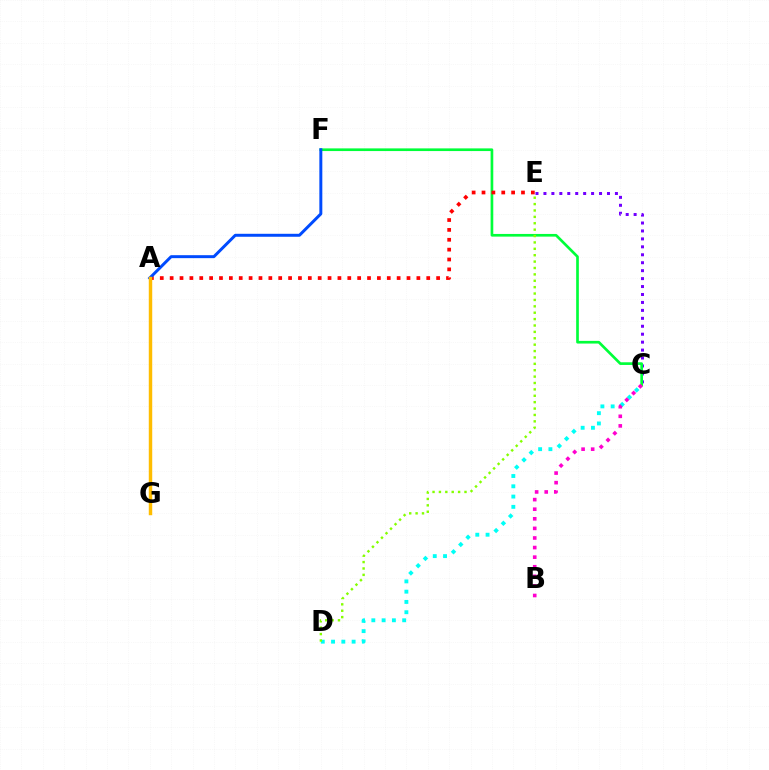{('C', 'D'): [{'color': '#00fff6', 'line_style': 'dotted', 'thickness': 2.79}], ('C', 'E'): [{'color': '#7200ff', 'line_style': 'dotted', 'thickness': 2.16}], ('C', 'F'): [{'color': '#00ff39', 'line_style': 'solid', 'thickness': 1.93}], ('B', 'C'): [{'color': '#ff00cf', 'line_style': 'dotted', 'thickness': 2.6}], ('A', 'E'): [{'color': '#ff0000', 'line_style': 'dotted', 'thickness': 2.68}], ('A', 'F'): [{'color': '#004bff', 'line_style': 'solid', 'thickness': 2.14}], ('A', 'G'): [{'color': '#ffbd00', 'line_style': 'solid', 'thickness': 2.49}], ('D', 'E'): [{'color': '#84ff00', 'line_style': 'dotted', 'thickness': 1.74}]}